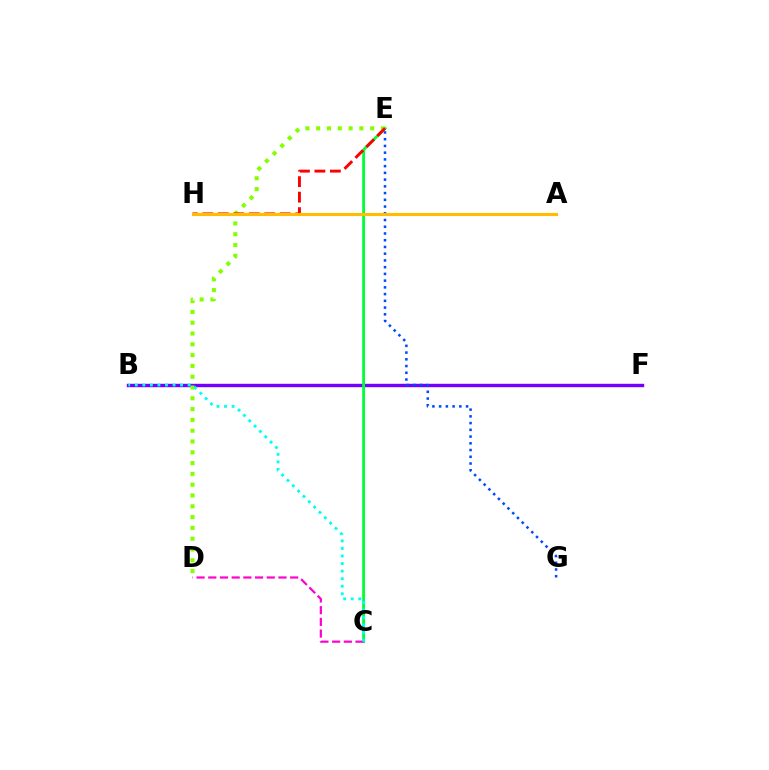{('B', 'F'): [{'color': '#7200ff', 'line_style': 'solid', 'thickness': 2.45}], ('C', 'E'): [{'color': '#00ff39', 'line_style': 'solid', 'thickness': 2.06}], ('D', 'E'): [{'color': '#84ff00', 'line_style': 'dotted', 'thickness': 2.93}], ('E', 'G'): [{'color': '#004bff', 'line_style': 'dotted', 'thickness': 1.83}], ('C', 'D'): [{'color': '#ff00cf', 'line_style': 'dashed', 'thickness': 1.59}], ('E', 'H'): [{'color': '#ff0000', 'line_style': 'dashed', 'thickness': 2.1}], ('B', 'C'): [{'color': '#00fff6', 'line_style': 'dotted', 'thickness': 2.05}], ('A', 'H'): [{'color': '#ffbd00', 'line_style': 'solid', 'thickness': 2.23}]}